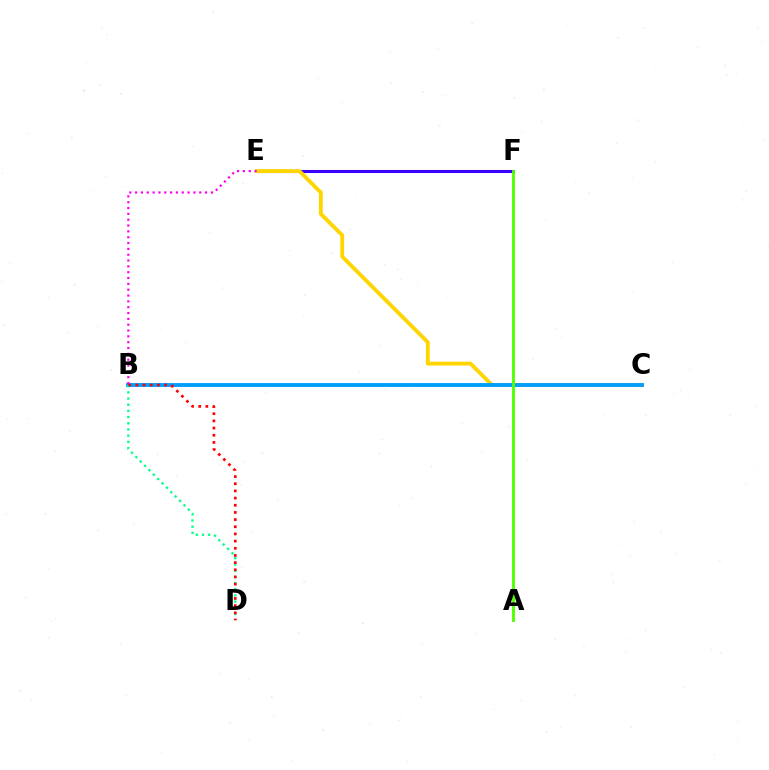{('E', 'F'): [{'color': '#3700ff', 'line_style': 'solid', 'thickness': 2.2}], ('C', 'E'): [{'color': '#ffd500', 'line_style': 'solid', 'thickness': 2.76}], ('B', 'C'): [{'color': '#009eff', 'line_style': 'solid', 'thickness': 2.79}], ('B', 'D'): [{'color': '#00ff86', 'line_style': 'dotted', 'thickness': 1.68}, {'color': '#ff0000', 'line_style': 'dotted', 'thickness': 1.95}], ('B', 'E'): [{'color': '#ff00ed', 'line_style': 'dotted', 'thickness': 1.58}], ('A', 'F'): [{'color': '#4fff00', 'line_style': 'solid', 'thickness': 2.04}]}